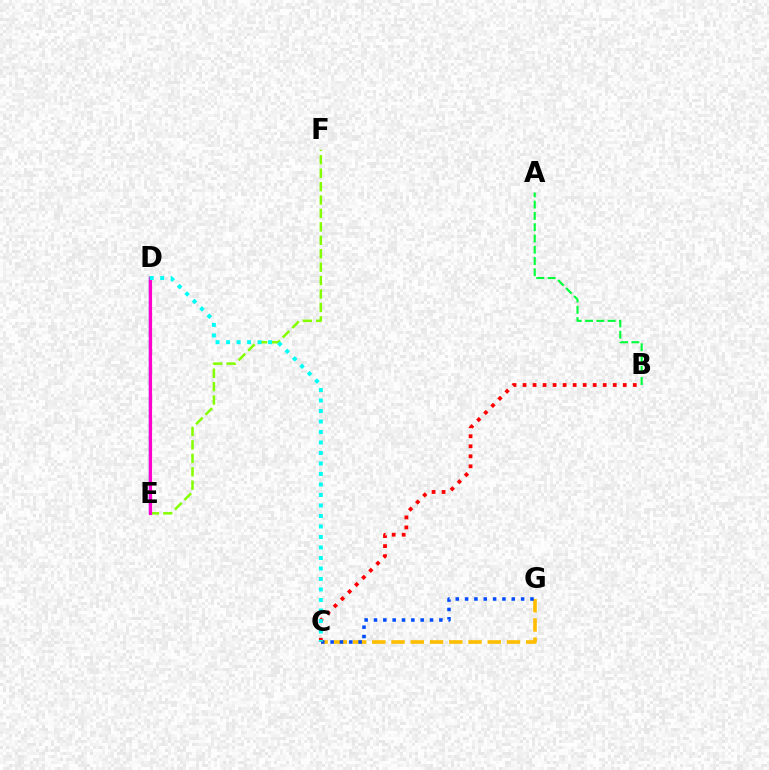{('E', 'F'): [{'color': '#84ff00', 'line_style': 'dashed', 'thickness': 1.82}], ('C', 'G'): [{'color': '#ffbd00', 'line_style': 'dashed', 'thickness': 2.61}, {'color': '#004bff', 'line_style': 'dotted', 'thickness': 2.54}], ('D', 'E'): [{'color': '#7200ff', 'line_style': 'solid', 'thickness': 1.74}, {'color': '#ff00cf', 'line_style': 'solid', 'thickness': 2.27}], ('A', 'B'): [{'color': '#00ff39', 'line_style': 'dashed', 'thickness': 1.53}], ('B', 'C'): [{'color': '#ff0000', 'line_style': 'dotted', 'thickness': 2.72}], ('C', 'D'): [{'color': '#00fff6', 'line_style': 'dotted', 'thickness': 2.85}]}